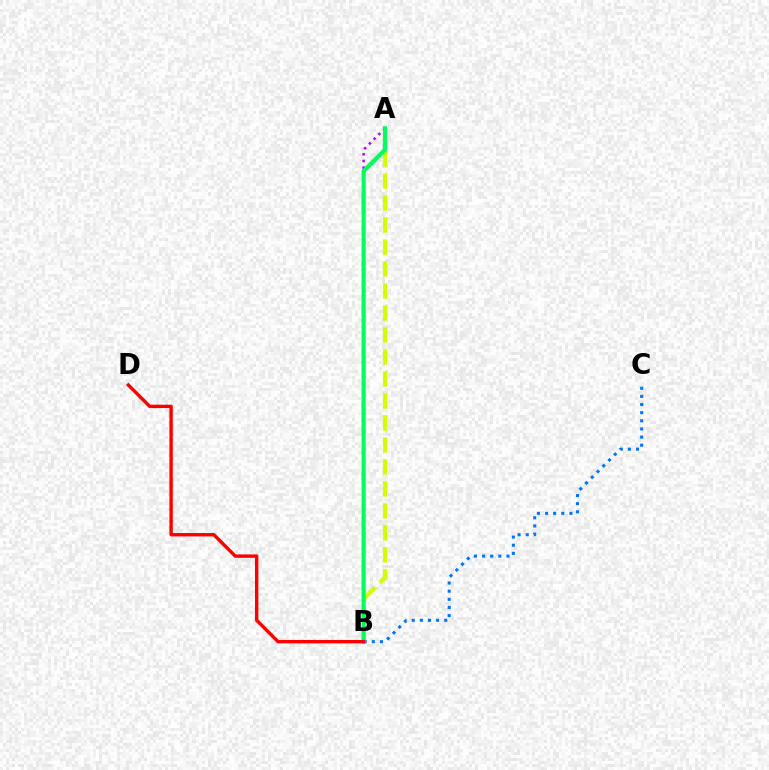{('A', 'B'): [{'color': '#d1ff00', 'line_style': 'dashed', 'thickness': 2.99}, {'color': '#b900ff', 'line_style': 'dotted', 'thickness': 1.82}, {'color': '#00ff5c', 'line_style': 'solid', 'thickness': 2.99}], ('B', 'C'): [{'color': '#0074ff', 'line_style': 'dotted', 'thickness': 2.21}], ('B', 'D'): [{'color': '#ff0000', 'line_style': 'solid', 'thickness': 2.45}]}